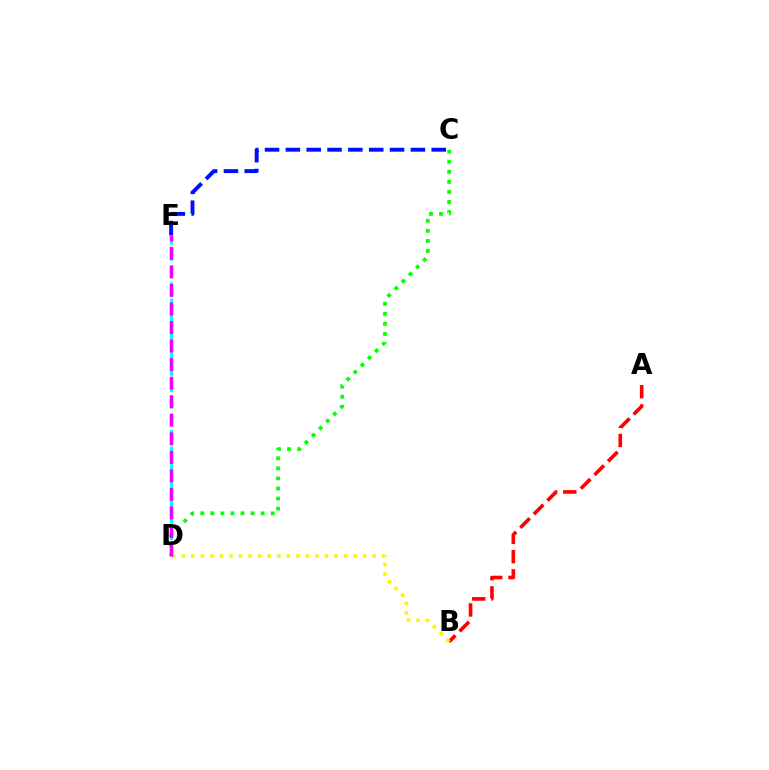{('A', 'B'): [{'color': '#ff0000', 'line_style': 'dashed', 'thickness': 2.61}], ('C', 'D'): [{'color': '#08ff00', 'line_style': 'dotted', 'thickness': 2.73}], ('D', 'E'): [{'color': '#00fff6', 'line_style': 'dashed', 'thickness': 2.23}, {'color': '#ee00ff', 'line_style': 'dashed', 'thickness': 2.52}], ('B', 'D'): [{'color': '#fcf500', 'line_style': 'dotted', 'thickness': 2.59}], ('C', 'E'): [{'color': '#0010ff', 'line_style': 'dashed', 'thickness': 2.83}]}